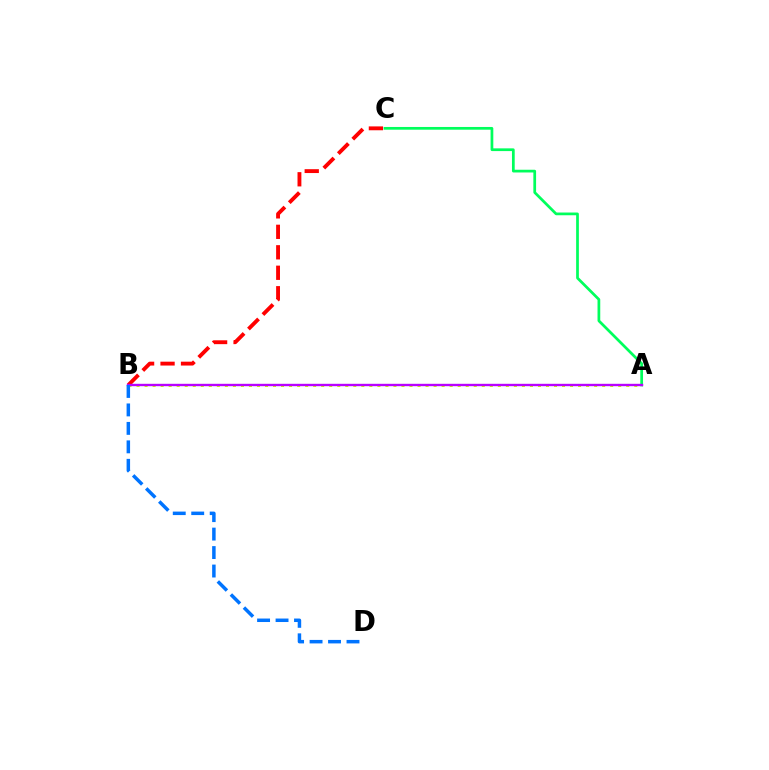{('A', 'B'): [{'color': '#d1ff00', 'line_style': 'dotted', 'thickness': 2.18}, {'color': '#b900ff', 'line_style': 'solid', 'thickness': 1.72}], ('B', 'C'): [{'color': '#ff0000', 'line_style': 'dashed', 'thickness': 2.78}], ('A', 'C'): [{'color': '#00ff5c', 'line_style': 'solid', 'thickness': 1.97}], ('B', 'D'): [{'color': '#0074ff', 'line_style': 'dashed', 'thickness': 2.51}]}